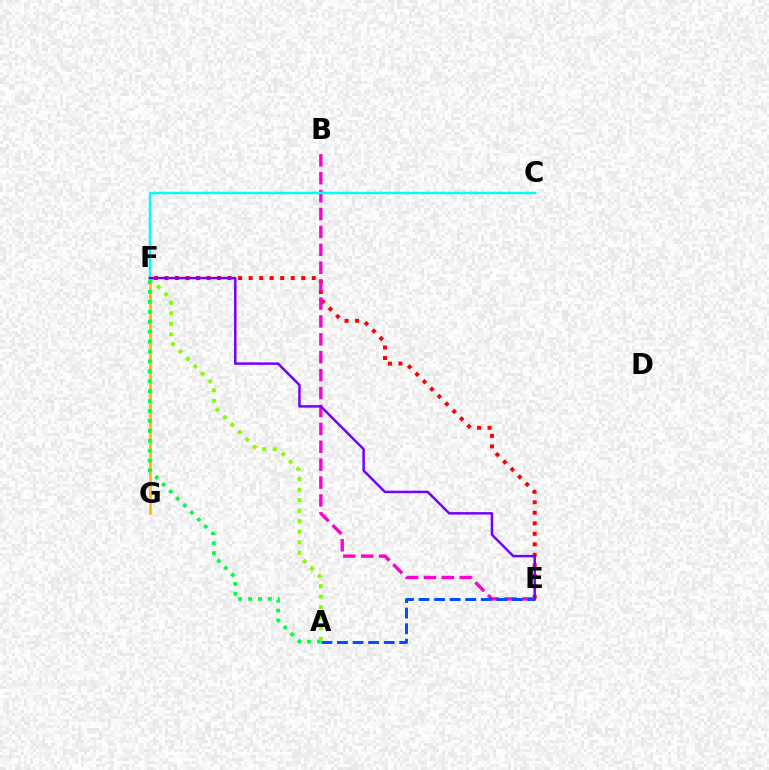{('F', 'G'): [{'color': '#ffbd00', 'line_style': 'solid', 'thickness': 2.0}], ('E', 'F'): [{'color': '#ff0000', 'line_style': 'dotted', 'thickness': 2.86}, {'color': '#7200ff', 'line_style': 'solid', 'thickness': 1.78}], ('B', 'E'): [{'color': '#ff00cf', 'line_style': 'dashed', 'thickness': 2.43}], ('C', 'F'): [{'color': '#00fff6', 'line_style': 'solid', 'thickness': 1.79}], ('A', 'F'): [{'color': '#84ff00', 'line_style': 'dotted', 'thickness': 2.86}, {'color': '#00ff39', 'line_style': 'dotted', 'thickness': 2.7}], ('A', 'E'): [{'color': '#004bff', 'line_style': 'dashed', 'thickness': 2.11}]}